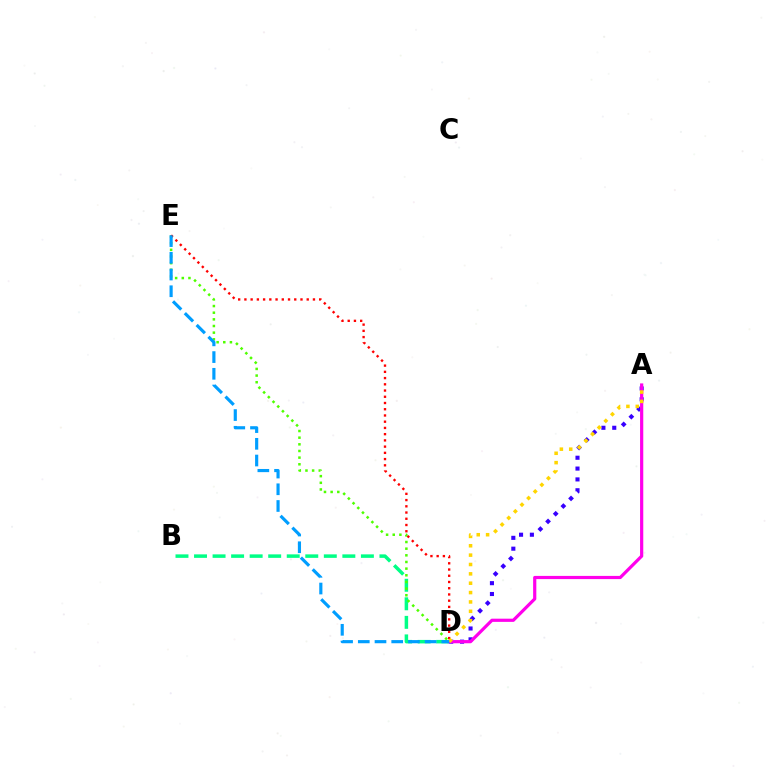{('A', 'D'): [{'color': '#3700ff', 'line_style': 'dotted', 'thickness': 2.94}, {'color': '#ff00ed', 'line_style': 'solid', 'thickness': 2.3}, {'color': '#ffd500', 'line_style': 'dotted', 'thickness': 2.54}], ('B', 'D'): [{'color': '#00ff86', 'line_style': 'dashed', 'thickness': 2.52}], ('D', 'E'): [{'color': '#4fff00', 'line_style': 'dotted', 'thickness': 1.81}, {'color': '#ff0000', 'line_style': 'dotted', 'thickness': 1.69}, {'color': '#009eff', 'line_style': 'dashed', 'thickness': 2.27}]}